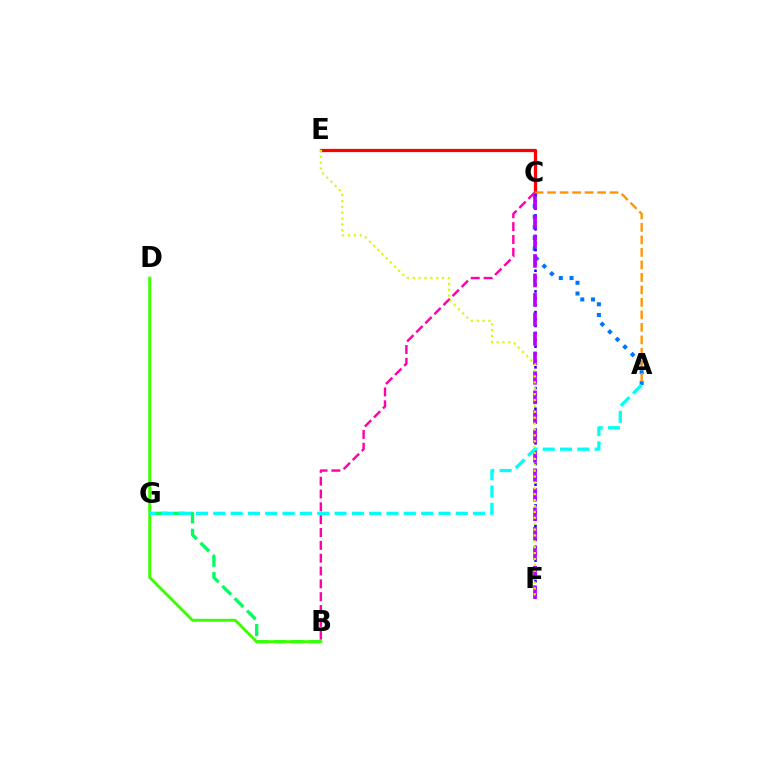{('B', 'G'): [{'color': '#00ff5c', 'line_style': 'dashed', 'thickness': 2.37}], ('A', 'C'): [{'color': '#0074ff', 'line_style': 'dotted', 'thickness': 2.91}, {'color': '#ff9400', 'line_style': 'dashed', 'thickness': 1.7}], ('C', 'E'): [{'color': '#ff0000', 'line_style': 'solid', 'thickness': 2.34}], ('C', 'F'): [{'color': '#2500ff', 'line_style': 'dotted', 'thickness': 1.88}, {'color': '#b900ff', 'line_style': 'dashed', 'thickness': 2.65}], ('B', 'D'): [{'color': '#3dff00', 'line_style': 'solid', 'thickness': 2.09}], ('A', 'G'): [{'color': '#00fff6', 'line_style': 'dashed', 'thickness': 2.35}], ('B', 'C'): [{'color': '#ff00ac', 'line_style': 'dashed', 'thickness': 1.74}], ('E', 'F'): [{'color': '#d1ff00', 'line_style': 'dotted', 'thickness': 1.6}]}